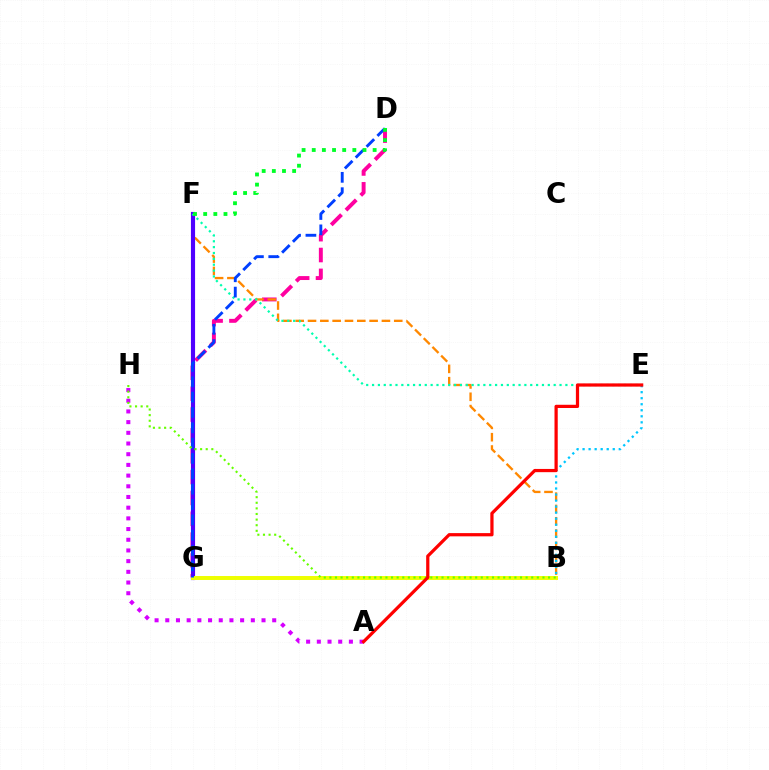{('D', 'G'): [{'color': '#ff00a0', 'line_style': 'dashed', 'thickness': 2.83}, {'color': '#003fff', 'line_style': 'dashed', 'thickness': 2.08}], ('B', 'F'): [{'color': '#ff8800', 'line_style': 'dashed', 'thickness': 1.67}], ('B', 'E'): [{'color': '#00c7ff', 'line_style': 'dotted', 'thickness': 1.64}], ('F', 'G'): [{'color': '#4f00ff', 'line_style': 'solid', 'thickness': 2.98}], ('E', 'F'): [{'color': '#00ffaf', 'line_style': 'dotted', 'thickness': 1.59}], ('B', 'G'): [{'color': '#eeff00', 'line_style': 'solid', 'thickness': 2.85}], ('A', 'H'): [{'color': '#d600ff', 'line_style': 'dotted', 'thickness': 2.91}], ('B', 'H'): [{'color': '#66ff00', 'line_style': 'dotted', 'thickness': 1.52}], ('A', 'E'): [{'color': '#ff0000', 'line_style': 'solid', 'thickness': 2.33}], ('D', 'F'): [{'color': '#00ff27', 'line_style': 'dotted', 'thickness': 2.76}]}